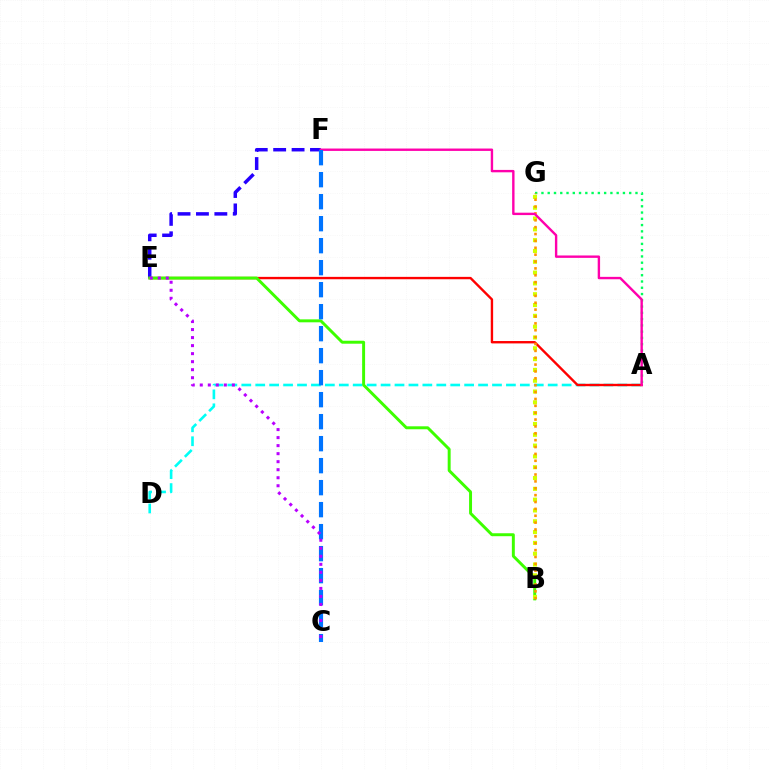{('E', 'F'): [{'color': '#2500ff', 'line_style': 'dashed', 'thickness': 2.5}], ('A', 'D'): [{'color': '#00fff6', 'line_style': 'dashed', 'thickness': 1.89}], ('A', 'E'): [{'color': '#ff0000', 'line_style': 'solid', 'thickness': 1.71}], ('A', 'G'): [{'color': '#00ff5c', 'line_style': 'dotted', 'thickness': 1.7}], ('B', 'E'): [{'color': '#3dff00', 'line_style': 'solid', 'thickness': 2.12}], ('B', 'G'): [{'color': '#d1ff00', 'line_style': 'dotted', 'thickness': 2.94}, {'color': '#ff9400', 'line_style': 'dotted', 'thickness': 1.87}], ('A', 'F'): [{'color': '#ff00ac', 'line_style': 'solid', 'thickness': 1.72}], ('C', 'F'): [{'color': '#0074ff', 'line_style': 'dashed', 'thickness': 2.99}], ('C', 'E'): [{'color': '#b900ff', 'line_style': 'dotted', 'thickness': 2.18}]}